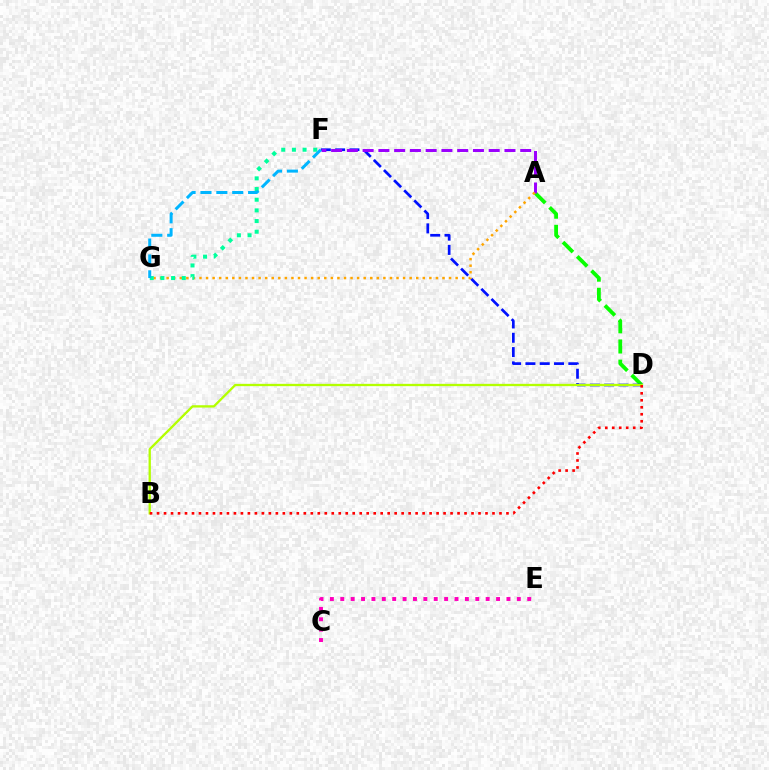{('A', 'D'): [{'color': '#08ff00', 'line_style': 'dashed', 'thickness': 2.74}], ('C', 'E'): [{'color': '#ff00bd', 'line_style': 'dotted', 'thickness': 2.82}], ('D', 'F'): [{'color': '#0010ff', 'line_style': 'dashed', 'thickness': 1.94}], ('B', 'D'): [{'color': '#b3ff00', 'line_style': 'solid', 'thickness': 1.67}, {'color': '#ff0000', 'line_style': 'dotted', 'thickness': 1.9}], ('A', 'F'): [{'color': '#9b00ff', 'line_style': 'dashed', 'thickness': 2.14}], ('A', 'G'): [{'color': '#ffa500', 'line_style': 'dotted', 'thickness': 1.78}], ('F', 'G'): [{'color': '#00ff9d', 'line_style': 'dotted', 'thickness': 2.9}, {'color': '#00b5ff', 'line_style': 'dashed', 'thickness': 2.16}]}